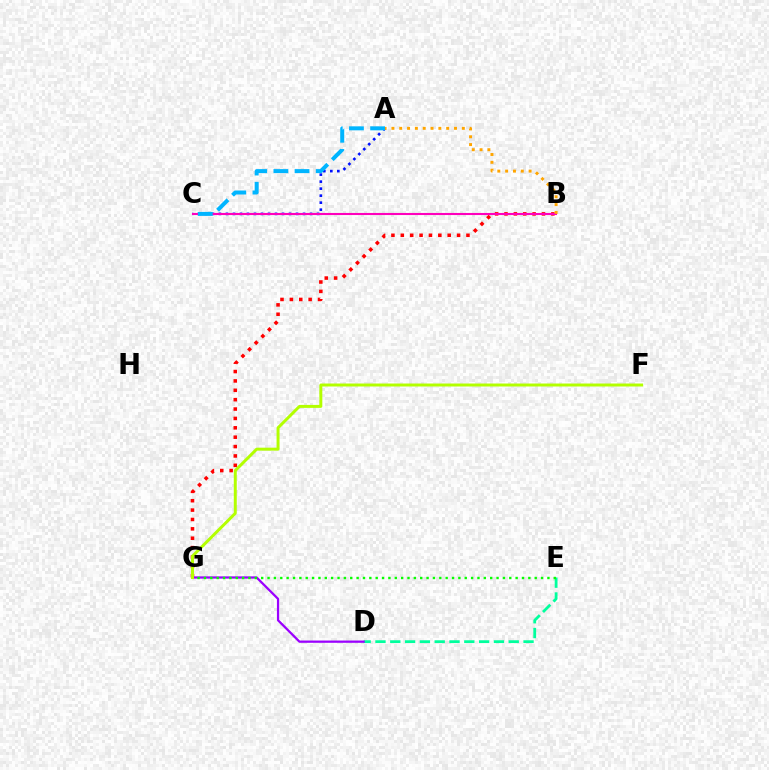{('B', 'G'): [{'color': '#ff0000', 'line_style': 'dotted', 'thickness': 2.55}], ('D', 'E'): [{'color': '#00ff9d', 'line_style': 'dashed', 'thickness': 2.01}], ('D', 'G'): [{'color': '#9b00ff', 'line_style': 'solid', 'thickness': 1.63}], ('E', 'G'): [{'color': '#08ff00', 'line_style': 'dotted', 'thickness': 1.73}], ('A', 'C'): [{'color': '#0010ff', 'line_style': 'dotted', 'thickness': 1.9}, {'color': '#00b5ff', 'line_style': 'dashed', 'thickness': 2.88}], ('B', 'C'): [{'color': '#ff00bd', 'line_style': 'solid', 'thickness': 1.5}], ('A', 'B'): [{'color': '#ffa500', 'line_style': 'dotted', 'thickness': 2.13}], ('F', 'G'): [{'color': '#b3ff00', 'line_style': 'solid', 'thickness': 2.14}]}